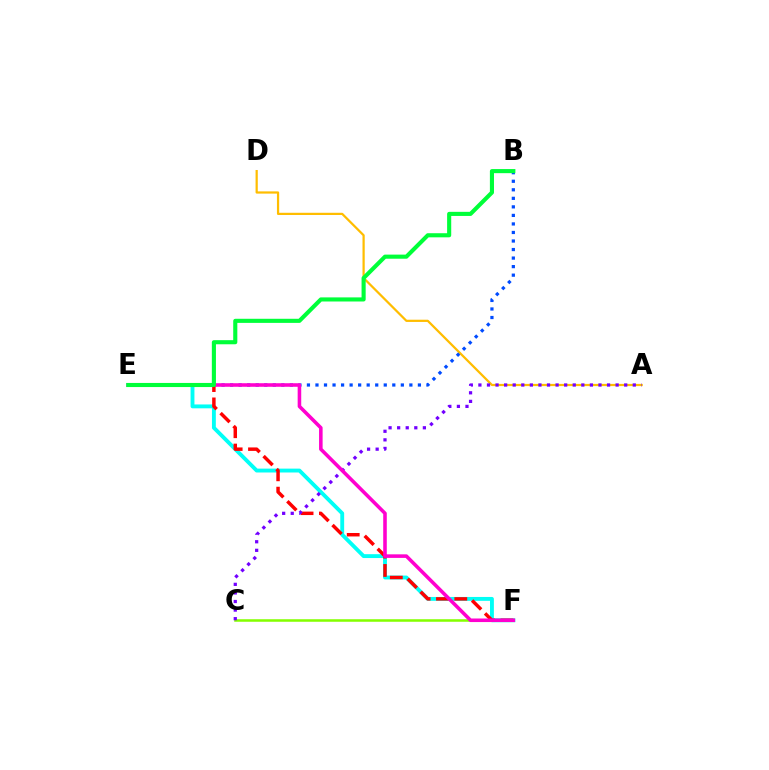{('E', 'F'): [{'color': '#00fff6', 'line_style': 'solid', 'thickness': 2.79}, {'color': '#ff0000', 'line_style': 'dashed', 'thickness': 2.49}, {'color': '#ff00cf', 'line_style': 'solid', 'thickness': 2.57}], ('A', 'D'): [{'color': '#ffbd00', 'line_style': 'solid', 'thickness': 1.6}], ('B', 'E'): [{'color': '#004bff', 'line_style': 'dotted', 'thickness': 2.32}, {'color': '#00ff39', 'line_style': 'solid', 'thickness': 2.96}], ('C', 'F'): [{'color': '#84ff00', 'line_style': 'solid', 'thickness': 1.82}], ('A', 'C'): [{'color': '#7200ff', 'line_style': 'dotted', 'thickness': 2.33}]}